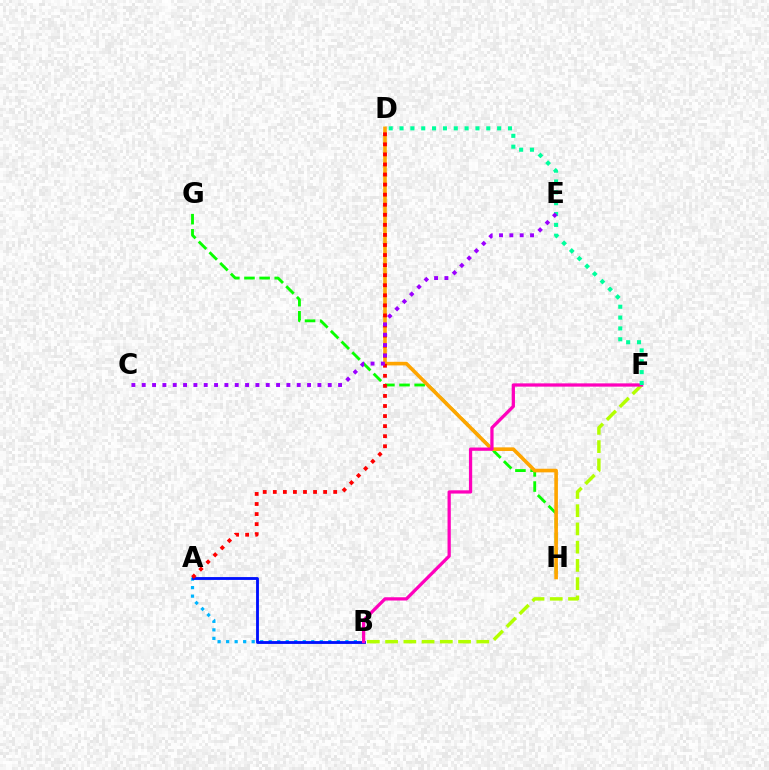{('G', 'H'): [{'color': '#08ff00', 'line_style': 'dashed', 'thickness': 2.06}], ('A', 'B'): [{'color': '#00b5ff', 'line_style': 'dotted', 'thickness': 2.31}, {'color': '#0010ff', 'line_style': 'solid', 'thickness': 2.05}], ('B', 'F'): [{'color': '#b3ff00', 'line_style': 'dashed', 'thickness': 2.48}, {'color': '#ff00bd', 'line_style': 'solid', 'thickness': 2.35}], ('D', 'H'): [{'color': '#ffa500', 'line_style': 'solid', 'thickness': 2.6}], ('A', 'D'): [{'color': '#ff0000', 'line_style': 'dotted', 'thickness': 2.73}], ('D', 'F'): [{'color': '#00ff9d', 'line_style': 'dotted', 'thickness': 2.95}], ('C', 'E'): [{'color': '#9b00ff', 'line_style': 'dotted', 'thickness': 2.81}]}